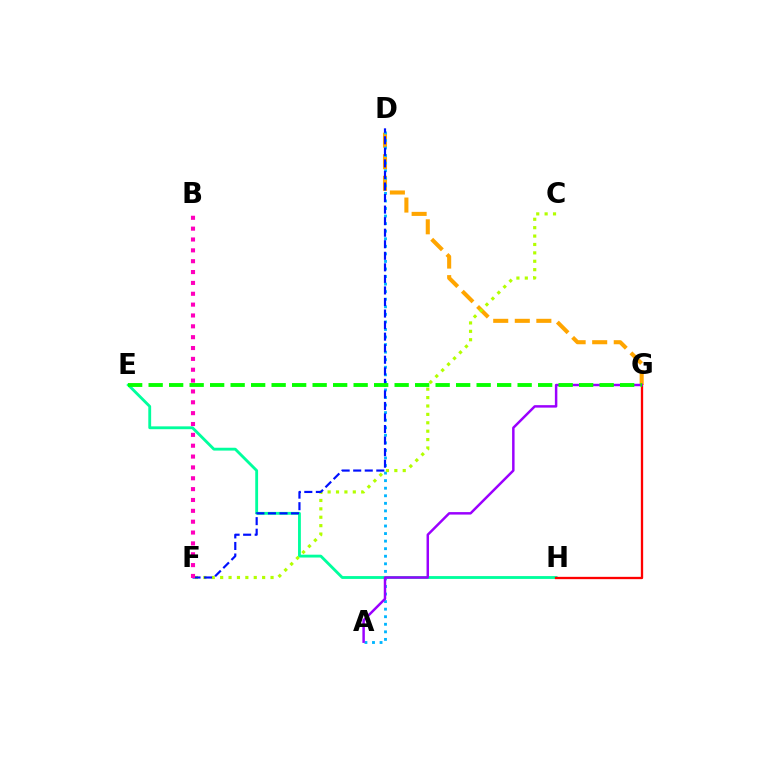{('E', 'H'): [{'color': '#00ff9d', 'line_style': 'solid', 'thickness': 2.05}], ('D', 'G'): [{'color': '#ffa500', 'line_style': 'dashed', 'thickness': 2.93}], ('A', 'D'): [{'color': '#00b5ff', 'line_style': 'dotted', 'thickness': 2.05}], ('G', 'H'): [{'color': '#ff0000', 'line_style': 'solid', 'thickness': 1.66}], ('C', 'F'): [{'color': '#b3ff00', 'line_style': 'dotted', 'thickness': 2.28}], ('D', 'F'): [{'color': '#0010ff', 'line_style': 'dashed', 'thickness': 1.57}], ('B', 'F'): [{'color': '#ff00bd', 'line_style': 'dotted', 'thickness': 2.95}], ('A', 'G'): [{'color': '#9b00ff', 'line_style': 'solid', 'thickness': 1.78}], ('E', 'G'): [{'color': '#08ff00', 'line_style': 'dashed', 'thickness': 2.78}]}